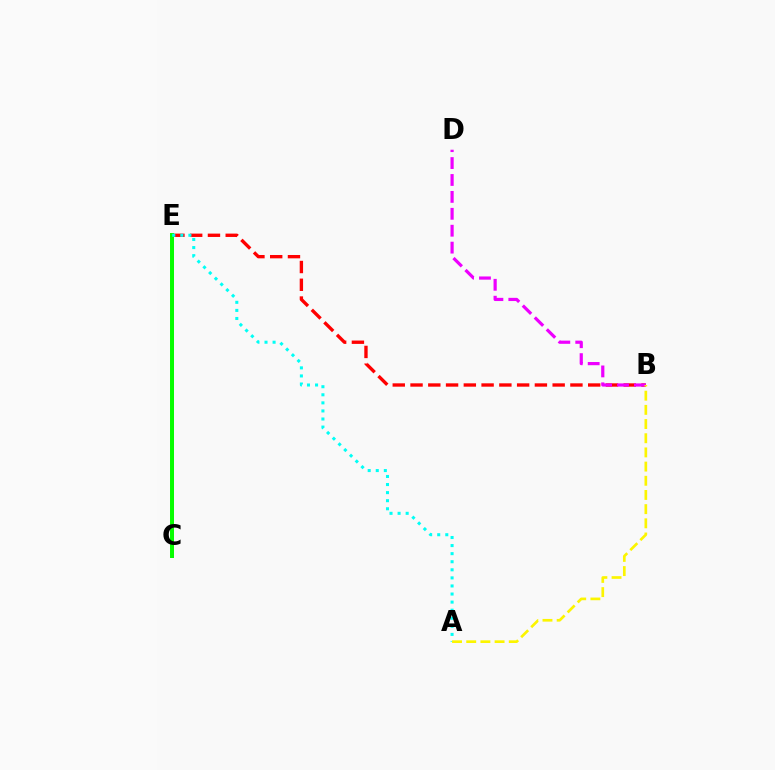{('B', 'E'): [{'color': '#ff0000', 'line_style': 'dashed', 'thickness': 2.41}], ('B', 'D'): [{'color': '#ee00ff', 'line_style': 'dashed', 'thickness': 2.3}], ('C', 'E'): [{'color': '#0010ff', 'line_style': 'solid', 'thickness': 1.94}, {'color': '#08ff00', 'line_style': 'solid', 'thickness': 2.86}], ('A', 'E'): [{'color': '#00fff6', 'line_style': 'dotted', 'thickness': 2.19}], ('A', 'B'): [{'color': '#fcf500', 'line_style': 'dashed', 'thickness': 1.93}]}